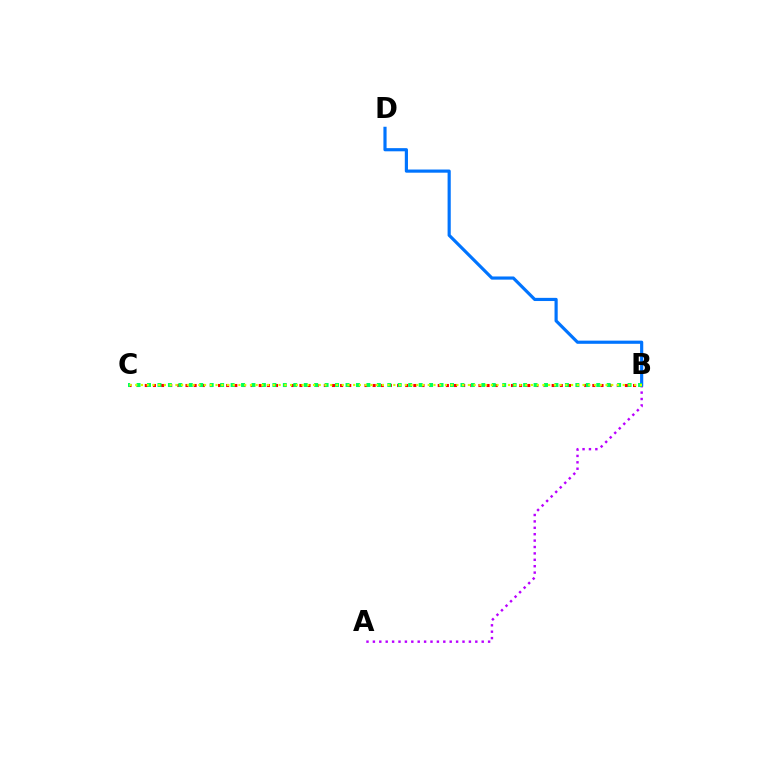{('A', 'B'): [{'color': '#b900ff', 'line_style': 'dotted', 'thickness': 1.74}], ('B', 'C'): [{'color': '#ff0000', 'line_style': 'dotted', 'thickness': 2.21}, {'color': '#00ff5c', 'line_style': 'dotted', 'thickness': 2.84}, {'color': '#d1ff00', 'line_style': 'dotted', 'thickness': 1.56}], ('B', 'D'): [{'color': '#0074ff', 'line_style': 'solid', 'thickness': 2.28}]}